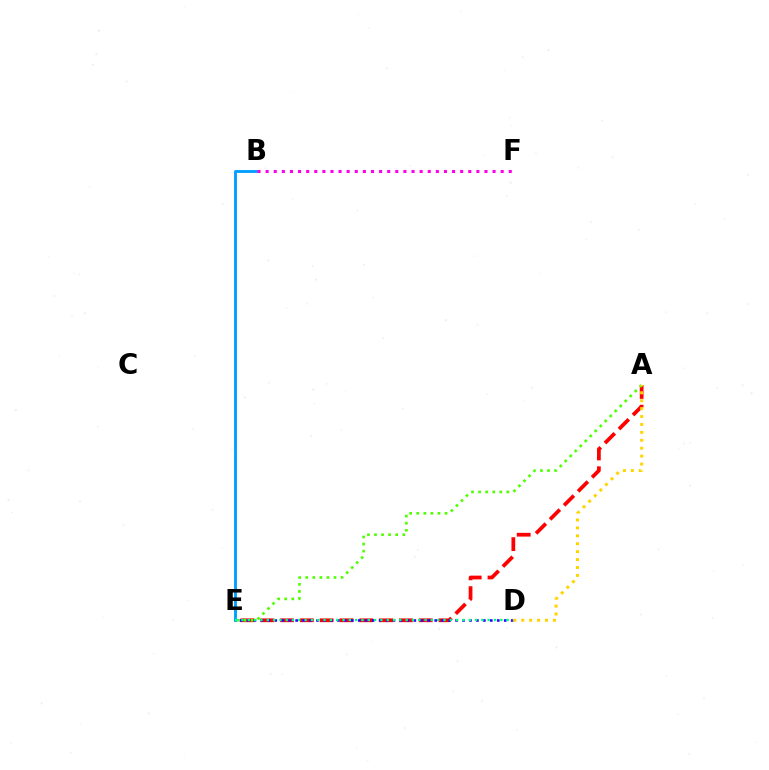{('A', 'E'): [{'color': '#ff0000', 'line_style': 'dashed', 'thickness': 2.69}, {'color': '#4fff00', 'line_style': 'dotted', 'thickness': 1.92}], ('B', 'E'): [{'color': '#009eff', 'line_style': 'solid', 'thickness': 2.05}], ('D', 'E'): [{'color': '#3700ff', 'line_style': 'dotted', 'thickness': 1.89}, {'color': '#00ff86', 'line_style': 'dotted', 'thickness': 1.72}], ('A', 'D'): [{'color': '#ffd500', 'line_style': 'dotted', 'thickness': 2.15}], ('B', 'F'): [{'color': '#ff00ed', 'line_style': 'dotted', 'thickness': 2.2}]}